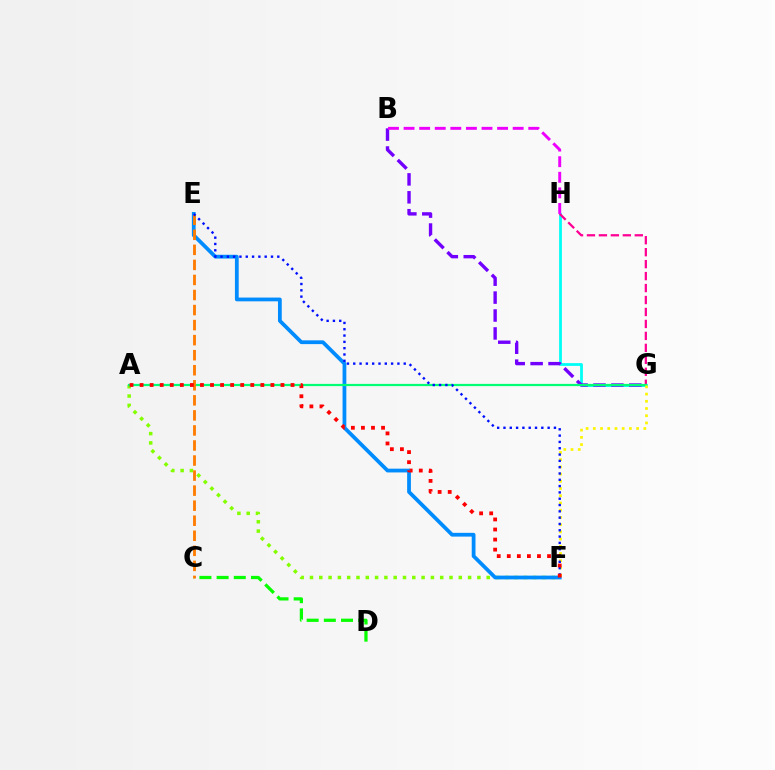{('A', 'F'): [{'color': '#84ff00', 'line_style': 'dotted', 'thickness': 2.53}, {'color': '#ff0000', 'line_style': 'dotted', 'thickness': 2.73}], ('G', 'H'): [{'color': '#00fff6', 'line_style': 'solid', 'thickness': 2.01}, {'color': '#ff0094', 'line_style': 'dashed', 'thickness': 1.62}], ('B', 'G'): [{'color': '#7200ff', 'line_style': 'dashed', 'thickness': 2.43}], ('C', 'D'): [{'color': '#08ff00', 'line_style': 'dashed', 'thickness': 2.33}], ('E', 'F'): [{'color': '#008cff', 'line_style': 'solid', 'thickness': 2.71}, {'color': '#0010ff', 'line_style': 'dotted', 'thickness': 1.71}], ('A', 'G'): [{'color': '#00ff74', 'line_style': 'solid', 'thickness': 1.6}], ('C', 'E'): [{'color': '#ff7c00', 'line_style': 'dashed', 'thickness': 2.04}], ('F', 'G'): [{'color': '#fcf500', 'line_style': 'dotted', 'thickness': 1.96}], ('B', 'H'): [{'color': '#ee00ff', 'line_style': 'dashed', 'thickness': 2.12}]}